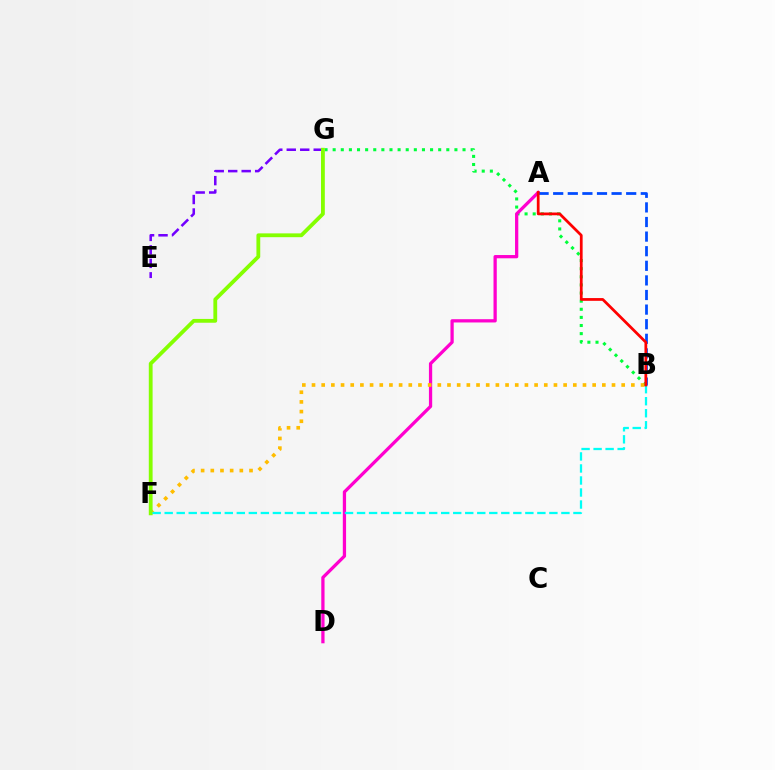{('B', 'G'): [{'color': '#00ff39', 'line_style': 'dotted', 'thickness': 2.21}], ('E', 'G'): [{'color': '#7200ff', 'line_style': 'dashed', 'thickness': 1.83}], ('A', 'D'): [{'color': '#ff00cf', 'line_style': 'solid', 'thickness': 2.35}], ('A', 'B'): [{'color': '#004bff', 'line_style': 'dashed', 'thickness': 1.98}, {'color': '#ff0000', 'line_style': 'solid', 'thickness': 1.98}], ('B', 'F'): [{'color': '#ffbd00', 'line_style': 'dotted', 'thickness': 2.63}, {'color': '#00fff6', 'line_style': 'dashed', 'thickness': 1.63}], ('F', 'G'): [{'color': '#84ff00', 'line_style': 'solid', 'thickness': 2.74}]}